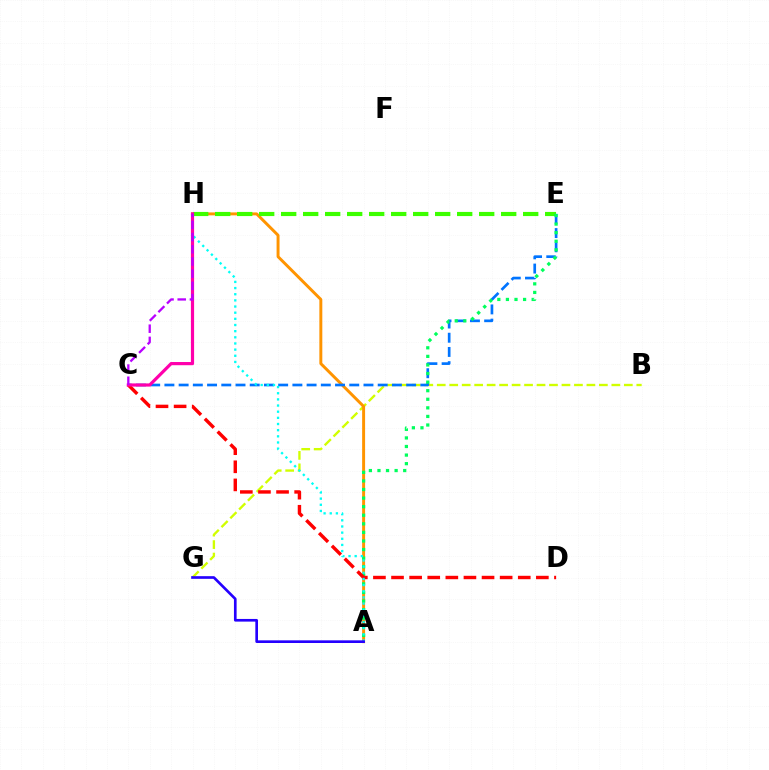{('B', 'G'): [{'color': '#d1ff00', 'line_style': 'dashed', 'thickness': 1.69}], ('A', 'H'): [{'color': '#ff9400', 'line_style': 'solid', 'thickness': 2.12}, {'color': '#00fff6', 'line_style': 'dotted', 'thickness': 1.67}], ('E', 'H'): [{'color': '#3dff00', 'line_style': 'dashed', 'thickness': 2.99}], ('C', 'E'): [{'color': '#0074ff', 'line_style': 'dashed', 'thickness': 1.93}], ('A', 'E'): [{'color': '#00ff5c', 'line_style': 'dotted', 'thickness': 2.33}], ('C', 'D'): [{'color': '#ff0000', 'line_style': 'dashed', 'thickness': 2.46}], ('C', 'H'): [{'color': '#ff00ac', 'line_style': 'solid', 'thickness': 2.3}, {'color': '#b900ff', 'line_style': 'dashed', 'thickness': 1.65}], ('A', 'G'): [{'color': '#2500ff', 'line_style': 'solid', 'thickness': 1.92}]}